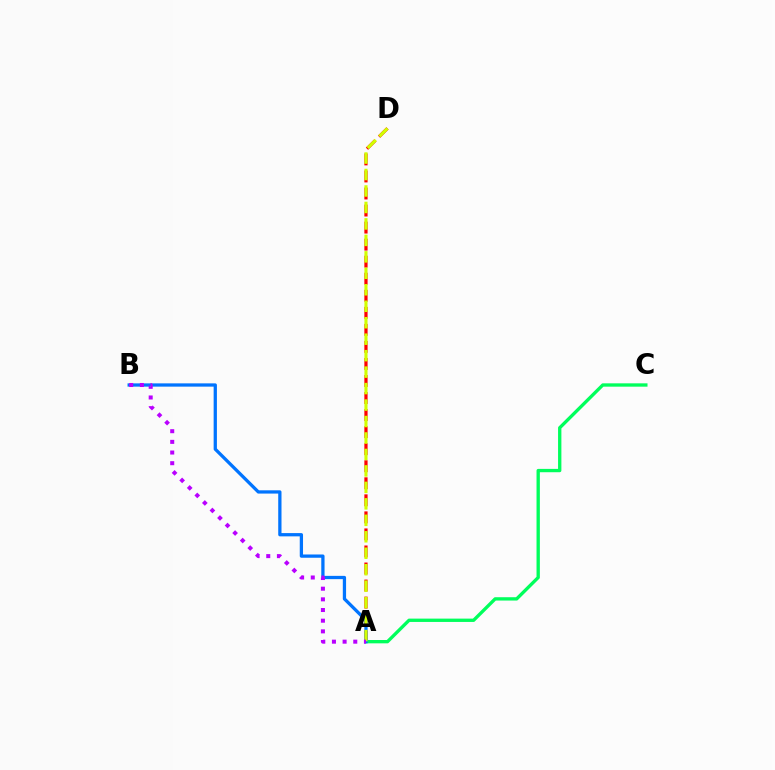{('A', 'D'): [{'color': '#ff0000', 'line_style': 'dashed', 'thickness': 2.32}, {'color': '#d1ff00', 'line_style': 'dashed', 'thickness': 2.24}], ('A', 'C'): [{'color': '#00ff5c', 'line_style': 'solid', 'thickness': 2.4}], ('A', 'B'): [{'color': '#0074ff', 'line_style': 'solid', 'thickness': 2.35}, {'color': '#b900ff', 'line_style': 'dotted', 'thickness': 2.9}]}